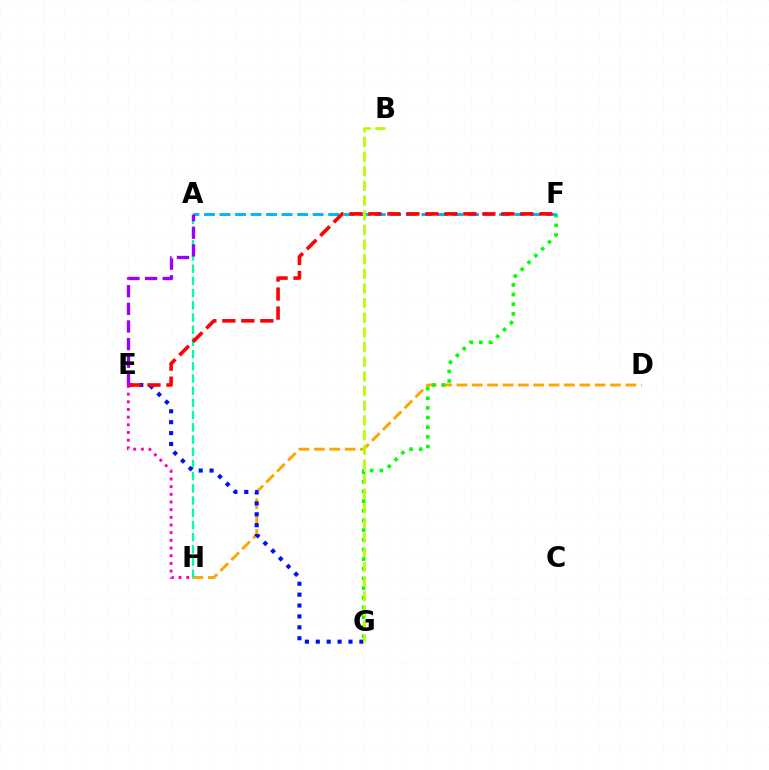{('D', 'H'): [{'color': '#ffa500', 'line_style': 'dashed', 'thickness': 2.09}], ('A', 'H'): [{'color': '#00ff9d', 'line_style': 'dashed', 'thickness': 1.66}], ('E', 'G'): [{'color': '#0010ff', 'line_style': 'dotted', 'thickness': 2.96}], ('E', 'H'): [{'color': '#ff00bd', 'line_style': 'dotted', 'thickness': 2.09}], ('F', 'G'): [{'color': '#08ff00', 'line_style': 'dotted', 'thickness': 2.62}], ('A', 'F'): [{'color': '#00b5ff', 'line_style': 'dashed', 'thickness': 2.11}], ('B', 'G'): [{'color': '#b3ff00', 'line_style': 'dashed', 'thickness': 1.99}], ('E', 'F'): [{'color': '#ff0000', 'line_style': 'dashed', 'thickness': 2.58}], ('A', 'E'): [{'color': '#9b00ff', 'line_style': 'dashed', 'thickness': 2.4}]}